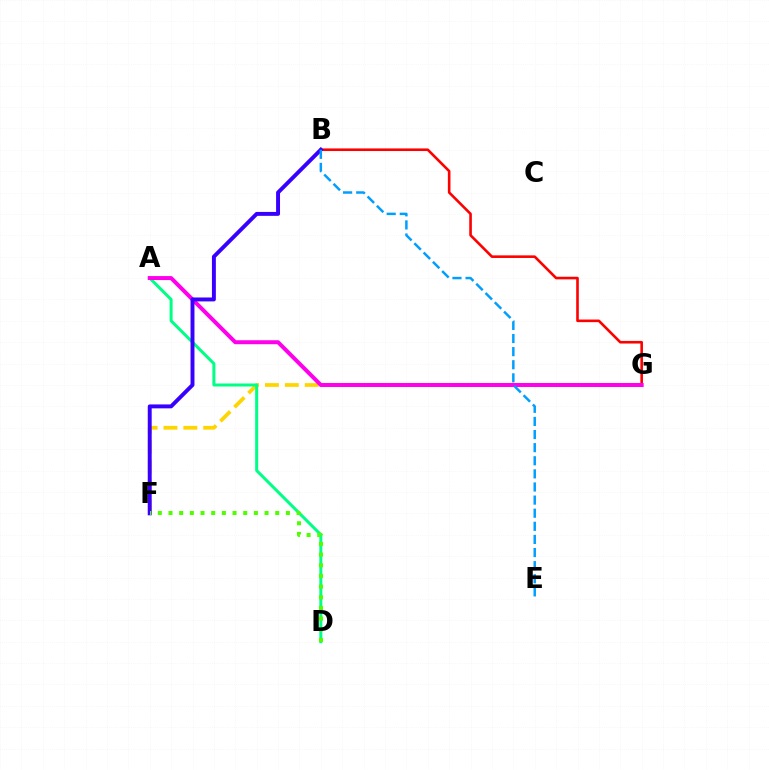{('B', 'G'): [{'color': '#ff0000', 'line_style': 'solid', 'thickness': 1.88}], ('F', 'G'): [{'color': '#ffd500', 'line_style': 'dashed', 'thickness': 2.7}], ('A', 'D'): [{'color': '#00ff86', 'line_style': 'solid', 'thickness': 2.17}], ('A', 'G'): [{'color': '#ff00ed', 'line_style': 'solid', 'thickness': 2.86}], ('B', 'F'): [{'color': '#3700ff', 'line_style': 'solid', 'thickness': 2.83}], ('B', 'E'): [{'color': '#009eff', 'line_style': 'dashed', 'thickness': 1.78}], ('D', 'F'): [{'color': '#4fff00', 'line_style': 'dotted', 'thickness': 2.9}]}